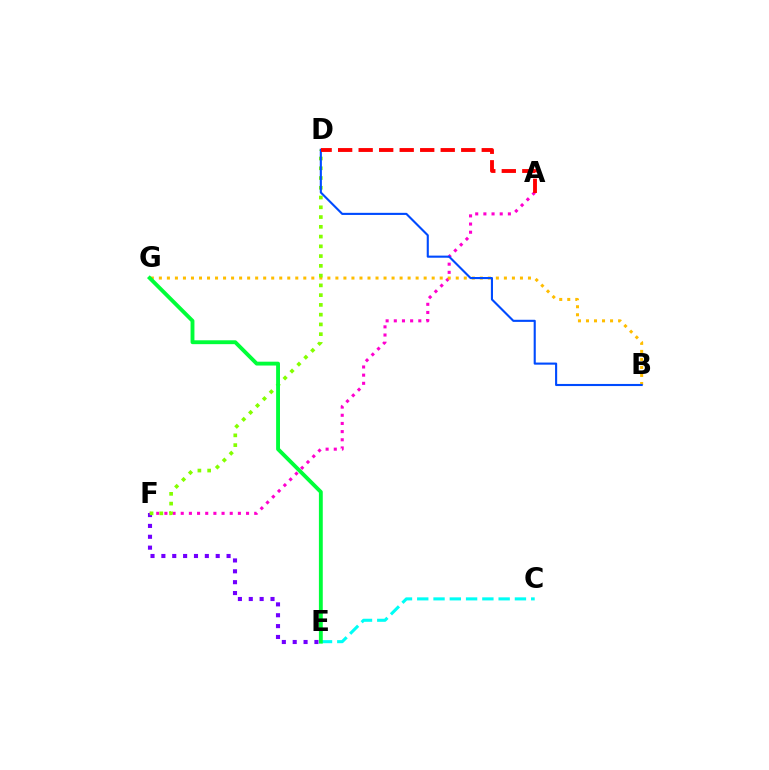{('E', 'F'): [{'color': '#7200ff', 'line_style': 'dotted', 'thickness': 2.95}], ('A', 'F'): [{'color': '#ff00cf', 'line_style': 'dotted', 'thickness': 2.22}], ('B', 'G'): [{'color': '#ffbd00', 'line_style': 'dotted', 'thickness': 2.18}], ('C', 'E'): [{'color': '#00fff6', 'line_style': 'dashed', 'thickness': 2.21}], ('D', 'F'): [{'color': '#84ff00', 'line_style': 'dotted', 'thickness': 2.65}], ('B', 'D'): [{'color': '#004bff', 'line_style': 'solid', 'thickness': 1.52}], ('A', 'D'): [{'color': '#ff0000', 'line_style': 'dashed', 'thickness': 2.79}], ('E', 'G'): [{'color': '#00ff39', 'line_style': 'solid', 'thickness': 2.78}]}